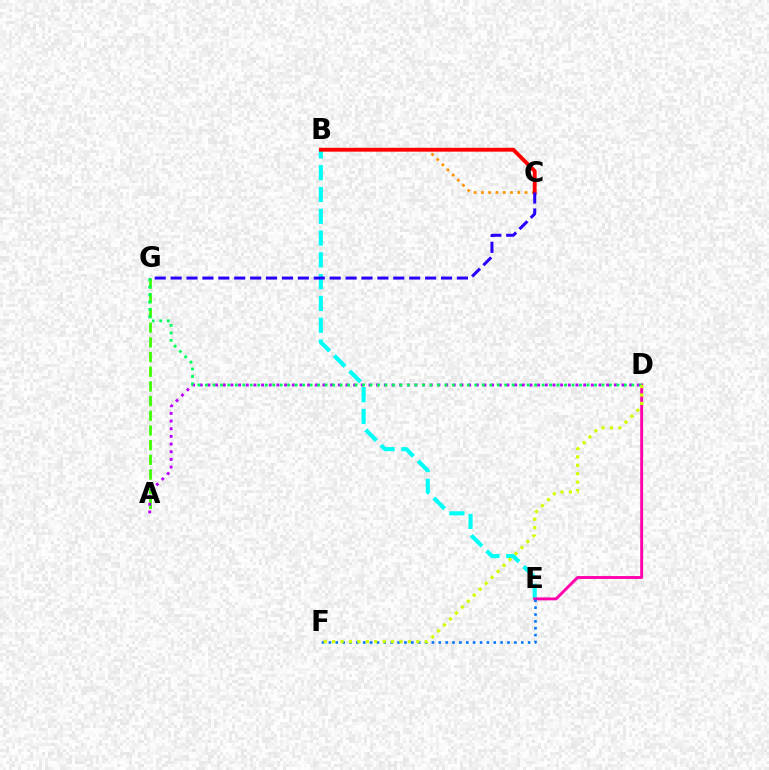{('B', 'C'): [{'color': '#ff9400', 'line_style': 'dotted', 'thickness': 1.98}, {'color': '#ff0000', 'line_style': 'solid', 'thickness': 2.78}], ('B', 'E'): [{'color': '#00fff6', 'line_style': 'dashed', 'thickness': 2.96}], ('A', 'G'): [{'color': '#3dff00', 'line_style': 'dashed', 'thickness': 2.0}], ('D', 'E'): [{'color': '#ff00ac', 'line_style': 'solid', 'thickness': 2.08}], ('A', 'D'): [{'color': '#b900ff', 'line_style': 'dotted', 'thickness': 2.08}], ('D', 'G'): [{'color': '#00ff5c', 'line_style': 'dotted', 'thickness': 2.03}], ('E', 'F'): [{'color': '#0074ff', 'line_style': 'dotted', 'thickness': 1.87}], ('D', 'F'): [{'color': '#d1ff00', 'line_style': 'dotted', 'thickness': 2.29}], ('C', 'G'): [{'color': '#2500ff', 'line_style': 'dashed', 'thickness': 2.16}]}